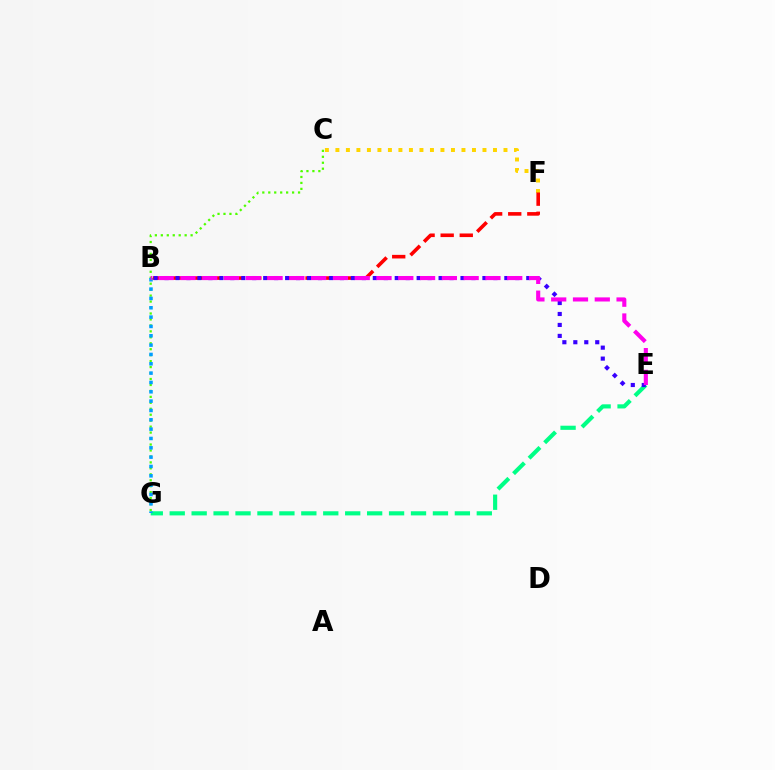{('E', 'G'): [{'color': '#00ff86', 'line_style': 'dashed', 'thickness': 2.98}], ('C', 'F'): [{'color': '#ffd500', 'line_style': 'dotted', 'thickness': 2.85}], ('C', 'G'): [{'color': '#4fff00', 'line_style': 'dotted', 'thickness': 1.62}], ('B', 'G'): [{'color': '#009eff', 'line_style': 'dotted', 'thickness': 2.54}], ('B', 'F'): [{'color': '#ff0000', 'line_style': 'dashed', 'thickness': 2.59}], ('B', 'E'): [{'color': '#3700ff', 'line_style': 'dotted', 'thickness': 2.98}, {'color': '#ff00ed', 'line_style': 'dashed', 'thickness': 2.96}]}